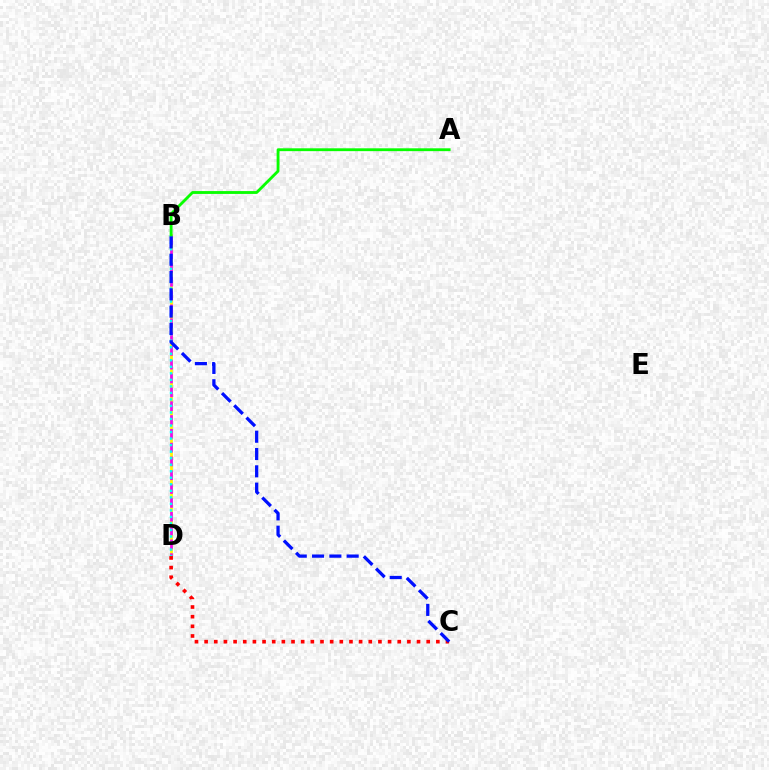{('B', 'D'): [{'color': '#fcf500', 'line_style': 'solid', 'thickness': 1.99}, {'color': '#ee00ff', 'line_style': 'dashed', 'thickness': 1.88}, {'color': '#00fff6', 'line_style': 'dotted', 'thickness': 1.77}], ('C', 'D'): [{'color': '#ff0000', 'line_style': 'dotted', 'thickness': 2.62}], ('A', 'B'): [{'color': '#08ff00', 'line_style': 'solid', 'thickness': 2.05}], ('B', 'C'): [{'color': '#0010ff', 'line_style': 'dashed', 'thickness': 2.35}]}